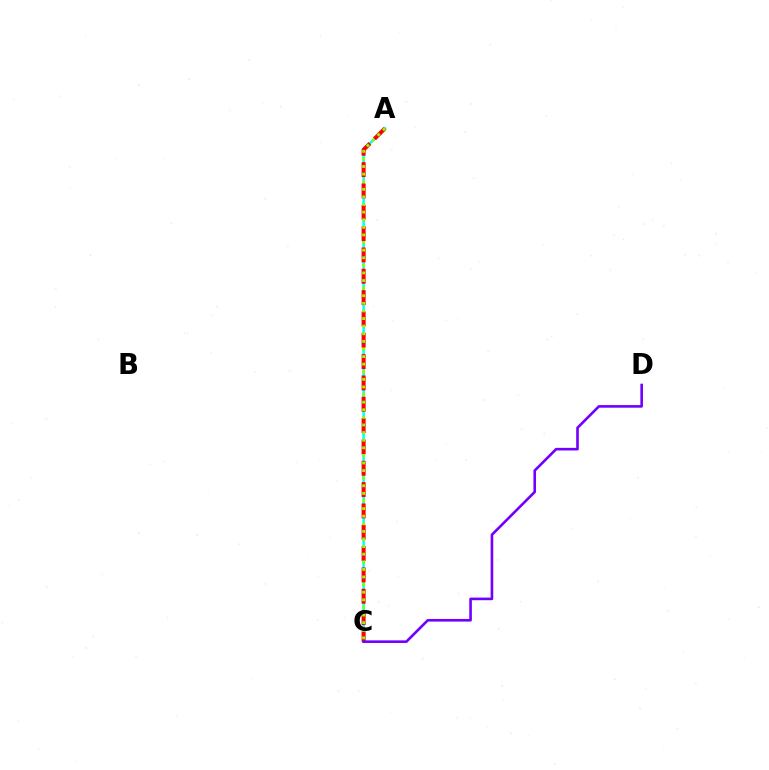{('A', 'C'): [{'color': '#00fff6', 'line_style': 'solid', 'thickness': 1.79}, {'color': '#ff0000', 'line_style': 'dashed', 'thickness': 2.9}, {'color': '#84ff00', 'line_style': 'dotted', 'thickness': 2.07}], ('C', 'D'): [{'color': '#7200ff', 'line_style': 'solid', 'thickness': 1.89}]}